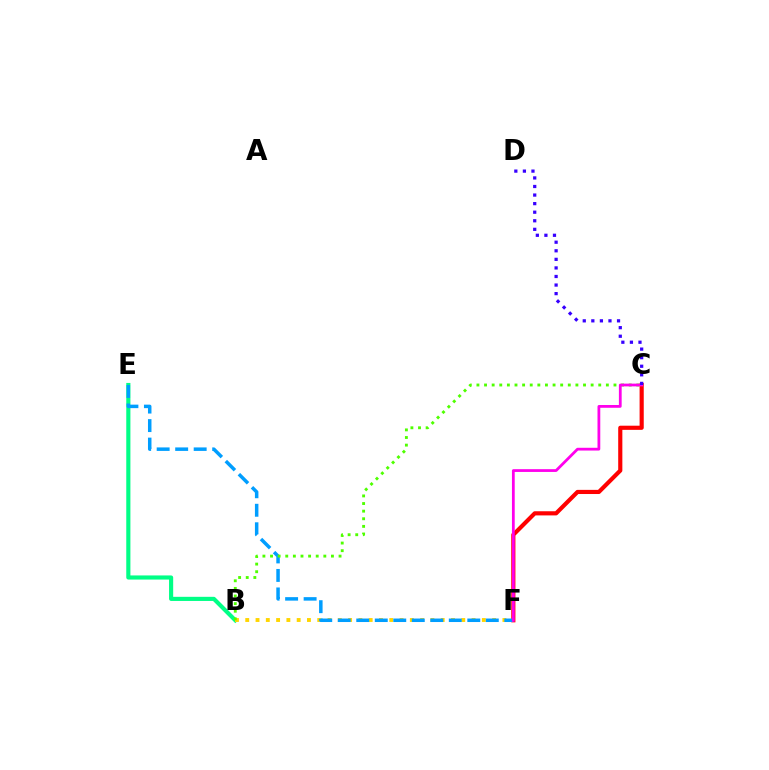{('C', 'F'): [{'color': '#ff0000', 'line_style': 'solid', 'thickness': 2.99}, {'color': '#ff00ed', 'line_style': 'solid', 'thickness': 2.0}], ('B', 'E'): [{'color': '#00ff86', 'line_style': 'solid', 'thickness': 2.98}], ('B', 'F'): [{'color': '#ffd500', 'line_style': 'dotted', 'thickness': 2.8}], ('E', 'F'): [{'color': '#009eff', 'line_style': 'dashed', 'thickness': 2.51}], ('B', 'C'): [{'color': '#4fff00', 'line_style': 'dotted', 'thickness': 2.07}], ('C', 'D'): [{'color': '#3700ff', 'line_style': 'dotted', 'thickness': 2.33}]}